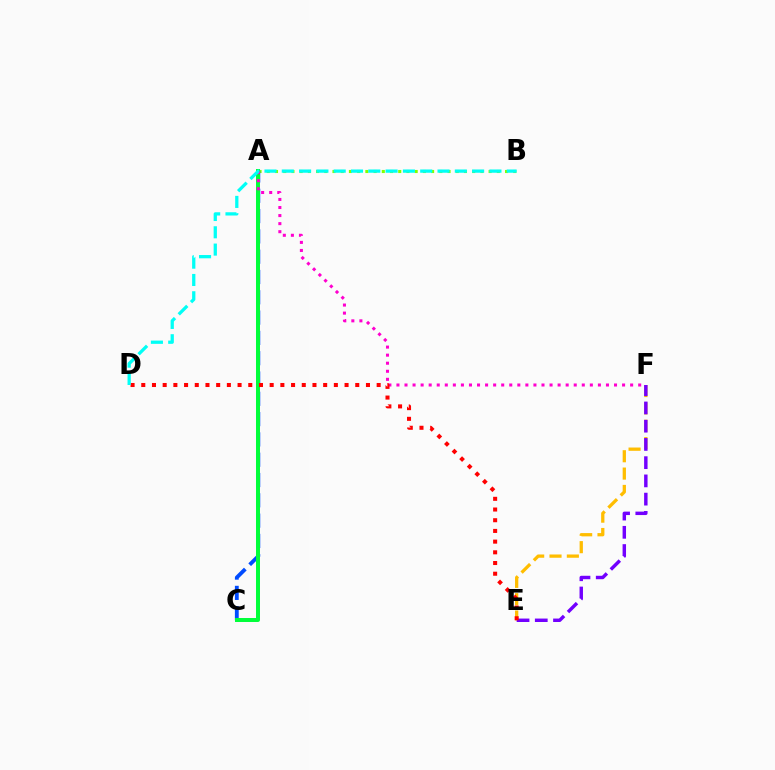{('A', 'B'): [{'color': '#84ff00', 'line_style': 'dotted', 'thickness': 2.23}], ('A', 'C'): [{'color': '#004bff', 'line_style': 'dashed', 'thickness': 2.76}, {'color': '#00ff39', 'line_style': 'solid', 'thickness': 2.87}], ('A', 'F'): [{'color': '#ff00cf', 'line_style': 'dotted', 'thickness': 2.19}], ('E', 'F'): [{'color': '#ffbd00', 'line_style': 'dashed', 'thickness': 2.36}, {'color': '#7200ff', 'line_style': 'dashed', 'thickness': 2.48}], ('D', 'E'): [{'color': '#ff0000', 'line_style': 'dotted', 'thickness': 2.91}], ('B', 'D'): [{'color': '#00fff6', 'line_style': 'dashed', 'thickness': 2.35}]}